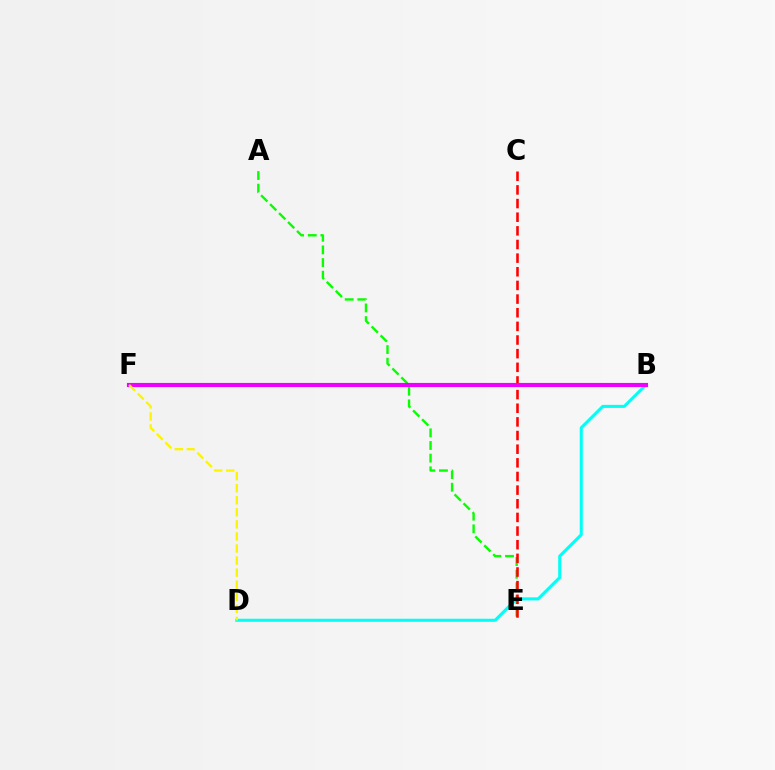{('B', 'D'): [{'color': '#00fff6', 'line_style': 'solid', 'thickness': 2.2}], ('A', 'E'): [{'color': '#08ff00', 'line_style': 'dashed', 'thickness': 1.72}], ('C', 'E'): [{'color': '#ff0000', 'line_style': 'dashed', 'thickness': 1.85}], ('B', 'F'): [{'color': '#0010ff', 'line_style': 'solid', 'thickness': 1.61}, {'color': '#ee00ff', 'line_style': 'solid', 'thickness': 2.98}], ('D', 'F'): [{'color': '#fcf500', 'line_style': 'dashed', 'thickness': 1.64}]}